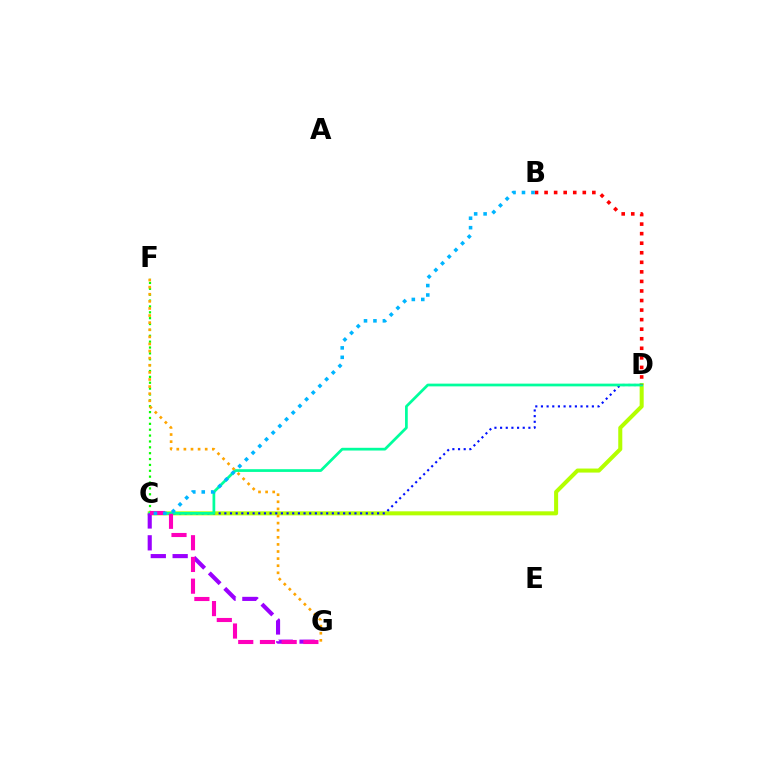{('C', 'F'): [{'color': '#08ff00', 'line_style': 'dotted', 'thickness': 1.59}], ('C', 'D'): [{'color': '#b3ff00', 'line_style': 'solid', 'thickness': 2.91}, {'color': '#0010ff', 'line_style': 'dotted', 'thickness': 1.54}, {'color': '#00ff9d', 'line_style': 'solid', 'thickness': 1.97}], ('C', 'G'): [{'color': '#9b00ff', 'line_style': 'dashed', 'thickness': 2.97}, {'color': '#ff00bd', 'line_style': 'dashed', 'thickness': 2.95}], ('B', 'D'): [{'color': '#ff0000', 'line_style': 'dotted', 'thickness': 2.6}], ('F', 'G'): [{'color': '#ffa500', 'line_style': 'dotted', 'thickness': 1.93}], ('B', 'C'): [{'color': '#00b5ff', 'line_style': 'dotted', 'thickness': 2.57}]}